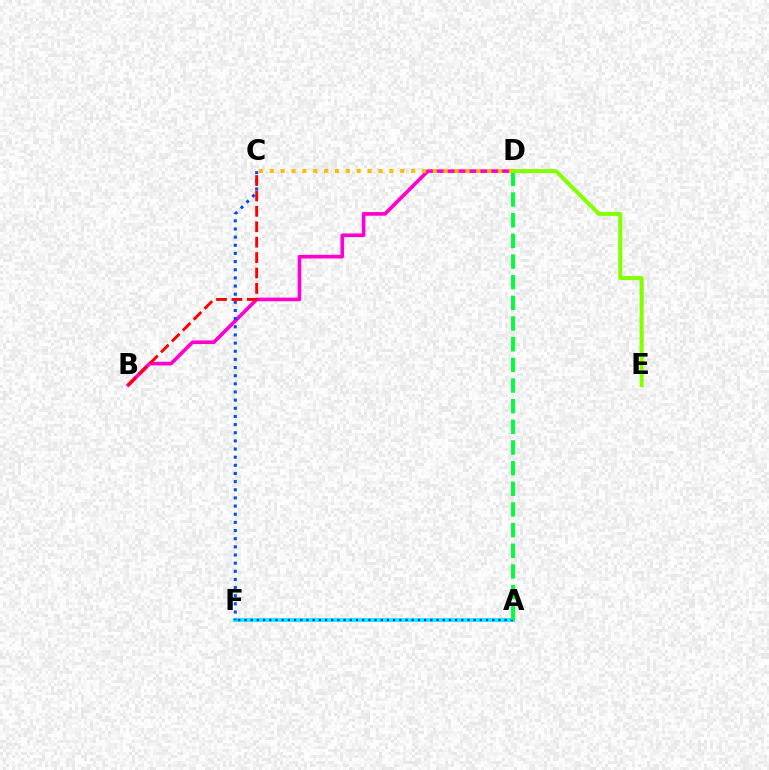{('A', 'F'): [{'color': '#00fff6', 'line_style': 'solid', 'thickness': 2.89}, {'color': '#7200ff', 'line_style': 'dotted', 'thickness': 1.68}], ('B', 'D'): [{'color': '#ff00cf', 'line_style': 'solid', 'thickness': 2.62}], ('A', 'D'): [{'color': '#00ff39', 'line_style': 'dashed', 'thickness': 2.81}], ('C', 'F'): [{'color': '#004bff', 'line_style': 'dotted', 'thickness': 2.21}], ('C', 'D'): [{'color': '#ffbd00', 'line_style': 'dotted', 'thickness': 2.95}], ('D', 'E'): [{'color': '#84ff00', 'line_style': 'solid', 'thickness': 2.88}], ('B', 'C'): [{'color': '#ff0000', 'line_style': 'dashed', 'thickness': 2.09}]}